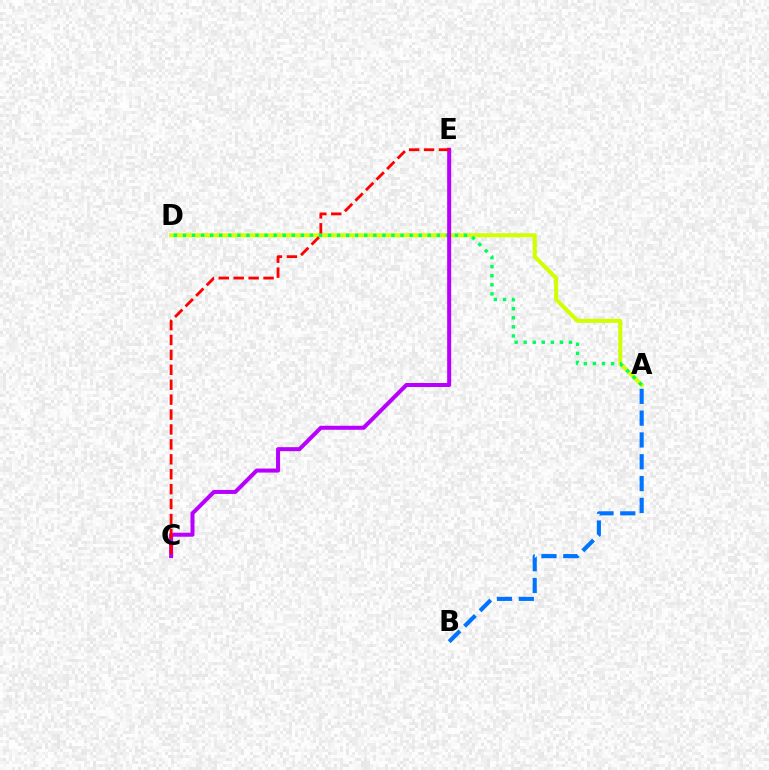{('A', 'D'): [{'color': '#d1ff00', 'line_style': 'solid', 'thickness': 2.91}, {'color': '#00ff5c', 'line_style': 'dotted', 'thickness': 2.46}], ('A', 'B'): [{'color': '#0074ff', 'line_style': 'dashed', 'thickness': 2.96}], ('C', 'E'): [{'color': '#b900ff', 'line_style': 'solid', 'thickness': 2.89}, {'color': '#ff0000', 'line_style': 'dashed', 'thickness': 2.03}]}